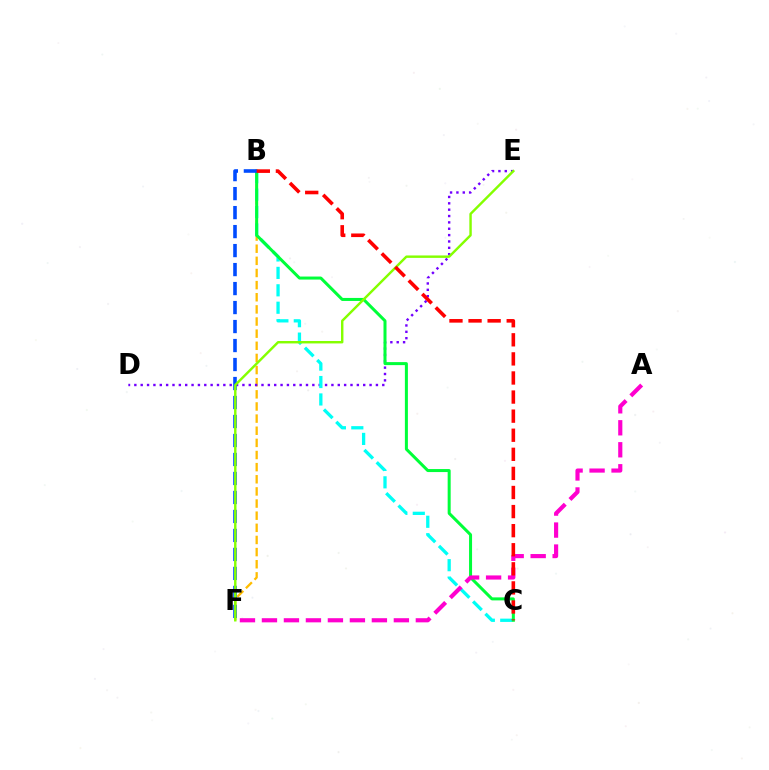{('B', 'F'): [{'color': '#ffbd00', 'line_style': 'dashed', 'thickness': 1.65}, {'color': '#004bff', 'line_style': 'dashed', 'thickness': 2.58}], ('D', 'E'): [{'color': '#7200ff', 'line_style': 'dotted', 'thickness': 1.73}], ('B', 'C'): [{'color': '#00fff6', 'line_style': 'dashed', 'thickness': 2.37}, {'color': '#00ff39', 'line_style': 'solid', 'thickness': 2.17}, {'color': '#ff0000', 'line_style': 'dashed', 'thickness': 2.59}], ('A', 'F'): [{'color': '#ff00cf', 'line_style': 'dashed', 'thickness': 2.99}], ('E', 'F'): [{'color': '#84ff00', 'line_style': 'solid', 'thickness': 1.75}]}